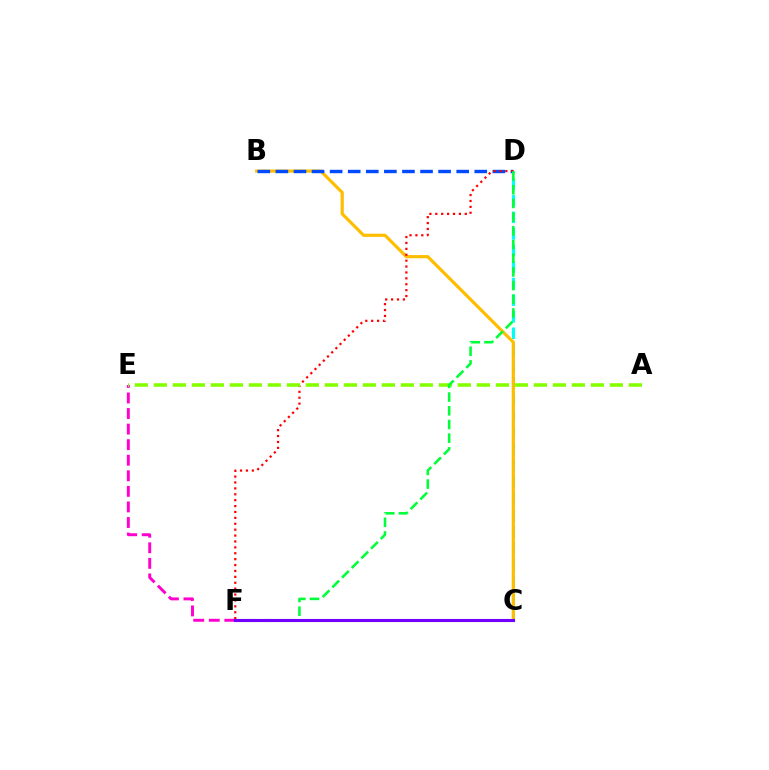{('C', 'D'): [{'color': '#00fff6', 'line_style': 'dashed', 'thickness': 2.25}], ('B', 'C'): [{'color': '#ffbd00', 'line_style': 'solid', 'thickness': 2.29}], ('E', 'F'): [{'color': '#ff00cf', 'line_style': 'dashed', 'thickness': 2.11}], ('B', 'D'): [{'color': '#004bff', 'line_style': 'dashed', 'thickness': 2.46}], ('D', 'F'): [{'color': '#ff0000', 'line_style': 'dotted', 'thickness': 1.6}, {'color': '#00ff39', 'line_style': 'dashed', 'thickness': 1.86}], ('A', 'E'): [{'color': '#84ff00', 'line_style': 'dashed', 'thickness': 2.58}], ('C', 'F'): [{'color': '#7200ff', 'line_style': 'solid', 'thickness': 2.24}]}